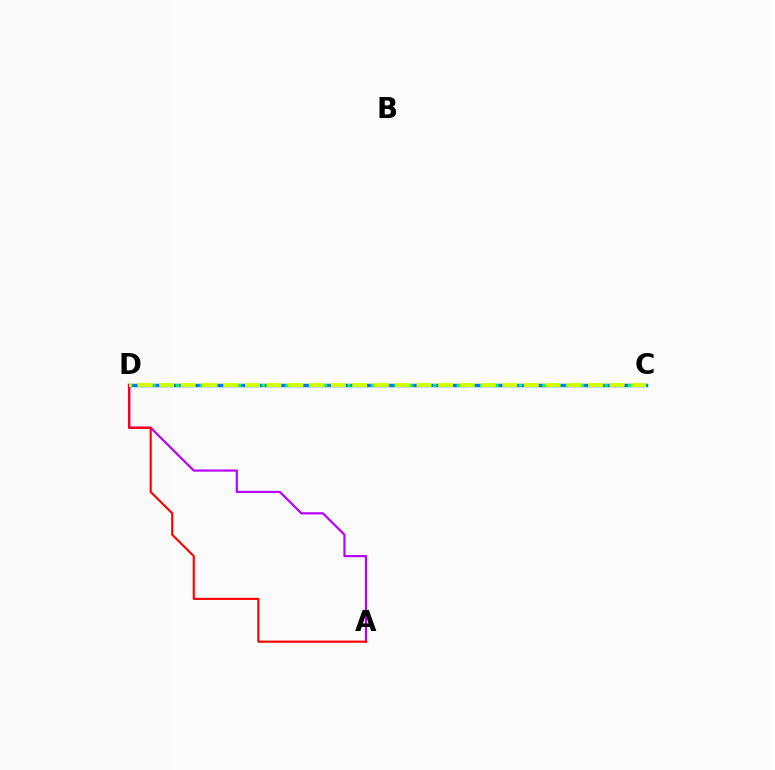{('C', 'D'): [{'color': '#0074ff', 'line_style': 'solid', 'thickness': 2.51}, {'color': '#00ff5c', 'line_style': 'dotted', 'thickness': 2.12}, {'color': '#d1ff00', 'line_style': 'dashed', 'thickness': 2.91}], ('A', 'D'): [{'color': '#b900ff', 'line_style': 'solid', 'thickness': 1.59}, {'color': '#ff0000', 'line_style': 'solid', 'thickness': 1.54}]}